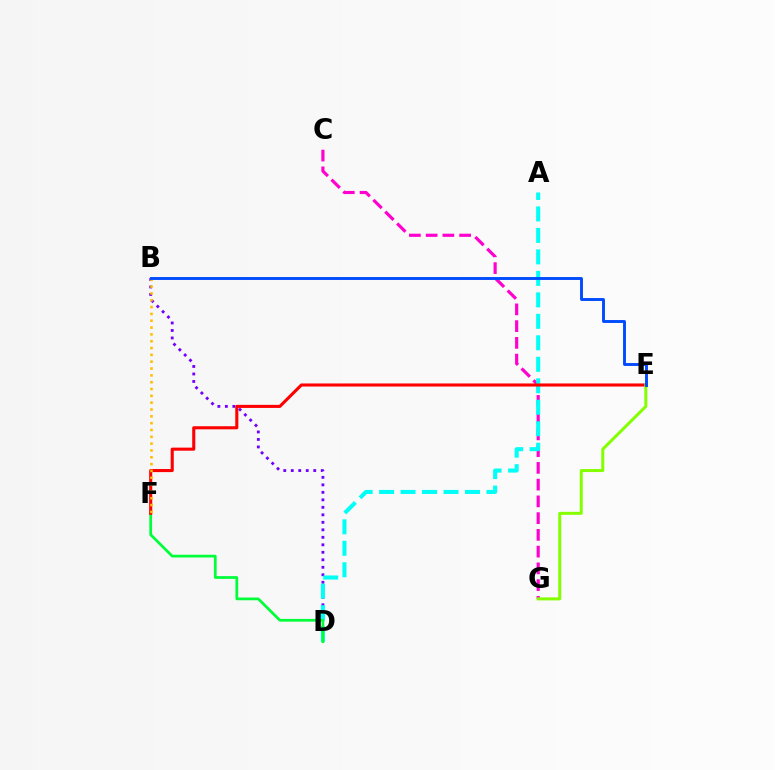{('C', 'G'): [{'color': '#ff00cf', 'line_style': 'dashed', 'thickness': 2.28}], ('B', 'D'): [{'color': '#7200ff', 'line_style': 'dotted', 'thickness': 2.04}], ('A', 'D'): [{'color': '#00fff6', 'line_style': 'dashed', 'thickness': 2.92}], ('D', 'F'): [{'color': '#00ff39', 'line_style': 'solid', 'thickness': 1.97}], ('E', 'F'): [{'color': '#ff0000', 'line_style': 'solid', 'thickness': 2.22}], ('E', 'G'): [{'color': '#84ff00', 'line_style': 'solid', 'thickness': 2.16}], ('B', 'F'): [{'color': '#ffbd00', 'line_style': 'dotted', 'thickness': 1.85}], ('B', 'E'): [{'color': '#004bff', 'line_style': 'solid', 'thickness': 2.09}]}